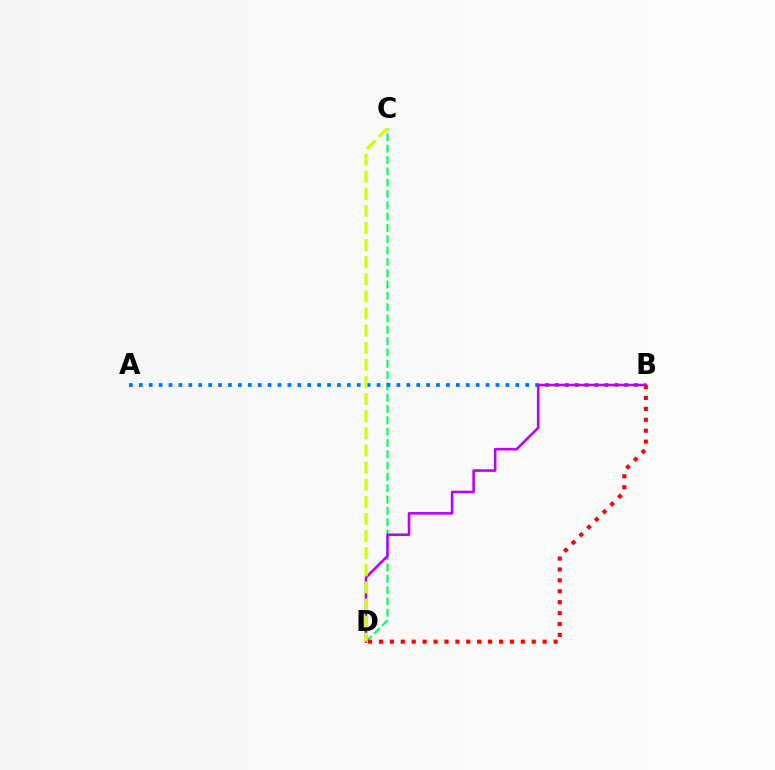{('C', 'D'): [{'color': '#00ff5c', 'line_style': 'dashed', 'thickness': 1.54}, {'color': '#d1ff00', 'line_style': 'dashed', 'thickness': 2.32}], ('A', 'B'): [{'color': '#0074ff', 'line_style': 'dotted', 'thickness': 2.69}], ('B', 'D'): [{'color': '#b900ff', 'line_style': 'solid', 'thickness': 1.86}, {'color': '#ff0000', 'line_style': 'dotted', 'thickness': 2.96}]}